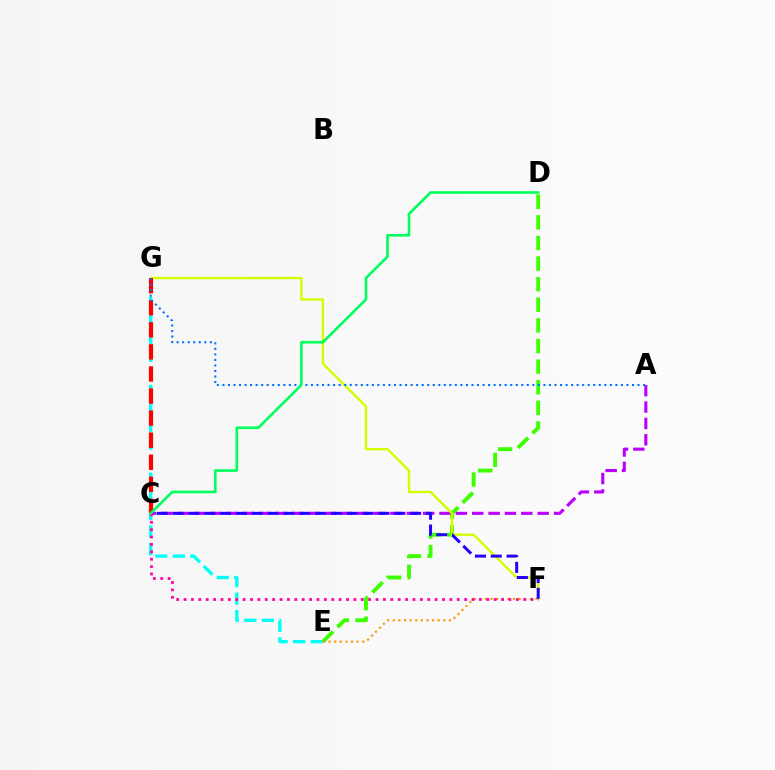{('E', 'G'): [{'color': '#00fff6', 'line_style': 'dashed', 'thickness': 2.39}], ('D', 'E'): [{'color': '#3dff00', 'line_style': 'dashed', 'thickness': 2.8}], ('E', 'F'): [{'color': '#ff9400', 'line_style': 'dotted', 'thickness': 1.53}], ('A', 'C'): [{'color': '#b900ff', 'line_style': 'dashed', 'thickness': 2.22}], ('F', 'G'): [{'color': '#d1ff00', 'line_style': 'solid', 'thickness': 1.71}], ('C', 'F'): [{'color': '#2500ff', 'line_style': 'dashed', 'thickness': 2.15}, {'color': '#ff00ac', 'line_style': 'dotted', 'thickness': 2.01}], ('C', 'G'): [{'color': '#ff0000', 'line_style': 'dashed', 'thickness': 3.0}], ('A', 'G'): [{'color': '#0074ff', 'line_style': 'dotted', 'thickness': 1.5}], ('C', 'D'): [{'color': '#00ff5c', 'line_style': 'solid', 'thickness': 1.88}]}